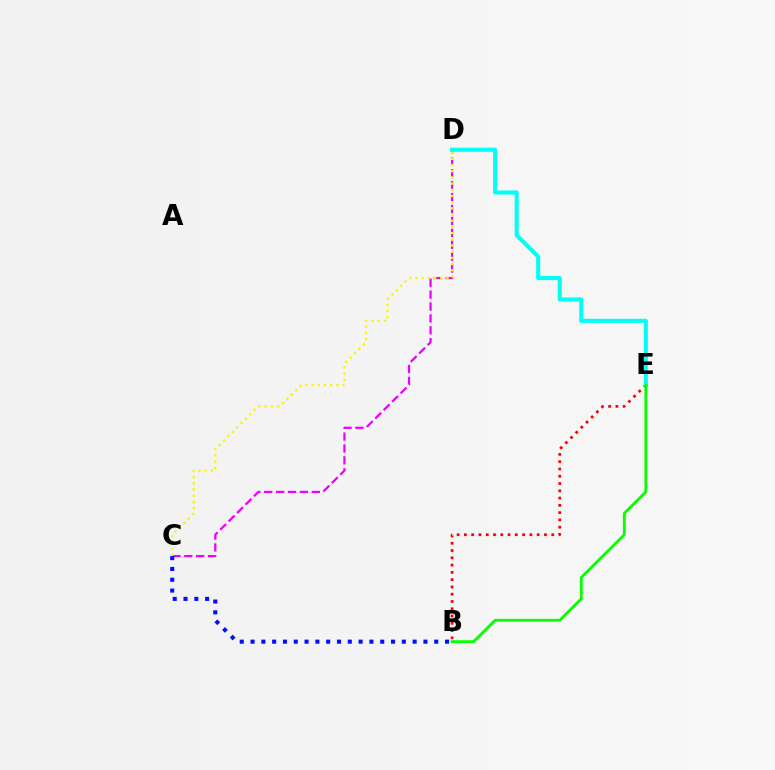{('C', 'D'): [{'color': '#ee00ff', 'line_style': 'dashed', 'thickness': 1.62}, {'color': '#fcf500', 'line_style': 'dotted', 'thickness': 1.68}], ('B', 'E'): [{'color': '#ff0000', 'line_style': 'dotted', 'thickness': 1.98}, {'color': '#08ff00', 'line_style': 'solid', 'thickness': 2.04}], ('D', 'E'): [{'color': '#00fff6', 'line_style': 'solid', 'thickness': 2.94}], ('B', 'C'): [{'color': '#0010ff', 'line_style': 'dotted', 'thickness': 2.94}]}